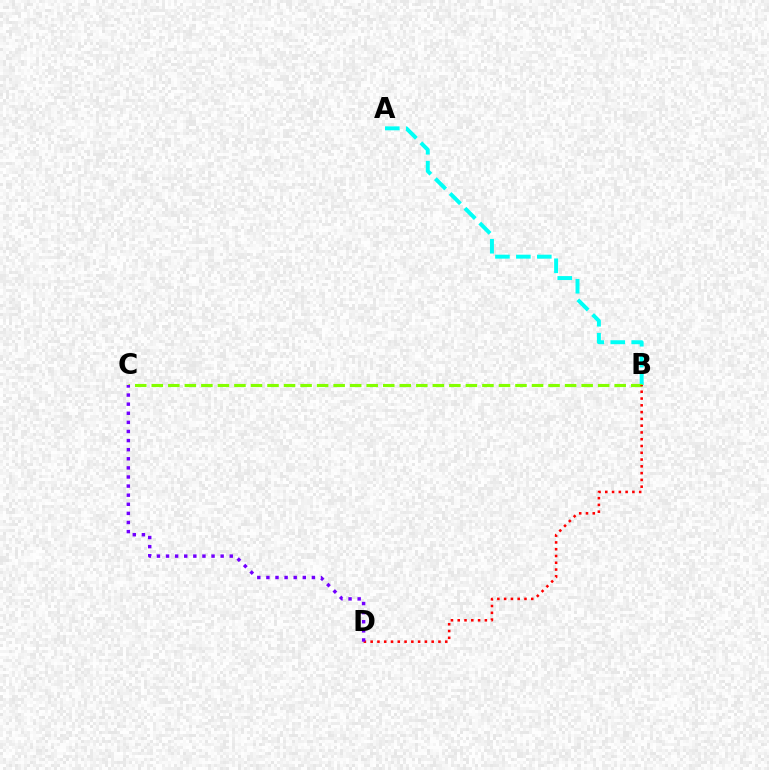{('A', 'B'): [{'color': '#00fff6', 'line_style': 'dashed', 'thickness': 2.84}], ('B', 'C'): [{'color': '#84ff00', 'line_style': 'dashed', 'thickness': 2.25}], ('B', 'D'): [{'color': '#ff0000', 'line_style': 'dotted', 'thickness': 1.84}], ('C', 'D'): [{'color': '#7200ff', 'line_style': 'dotted', 'thickness': 2.47}]}